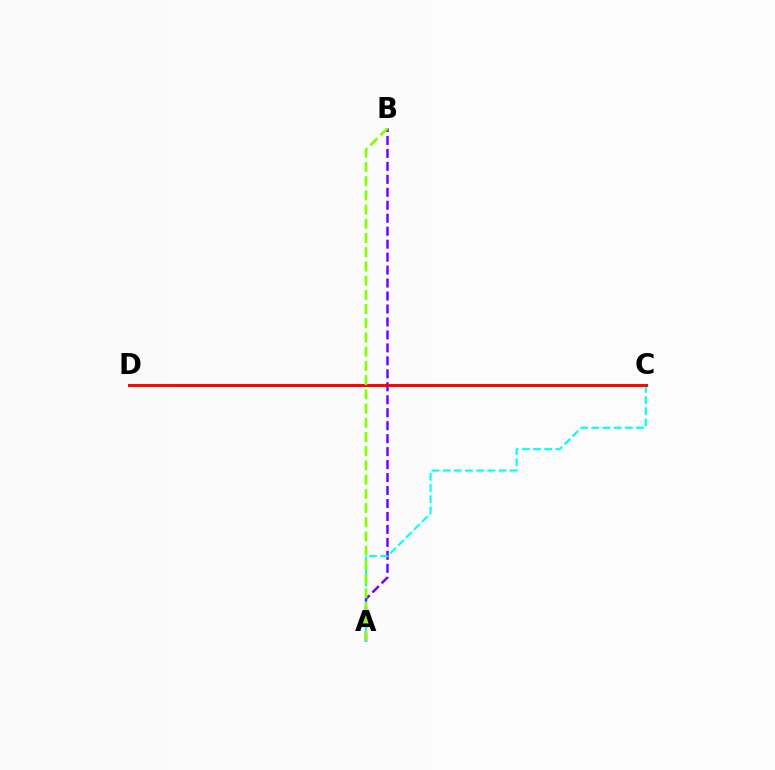{('A', 'B'): [{'color': '#7200ff', 'line_style': 'dashed', 'thickness': 1.76}, {'color': '#84ff00', 'line_style': 'dashed', 'thickness': 1.93}], ('A', 'C'): [{'color': '#00fff6', 'line_style': 'dashed', 'thickness': 1.52}], ('C', 'D'): [{'color': '#ff0000', 'line_style': 'solid', 'thickness': 2.11}]}